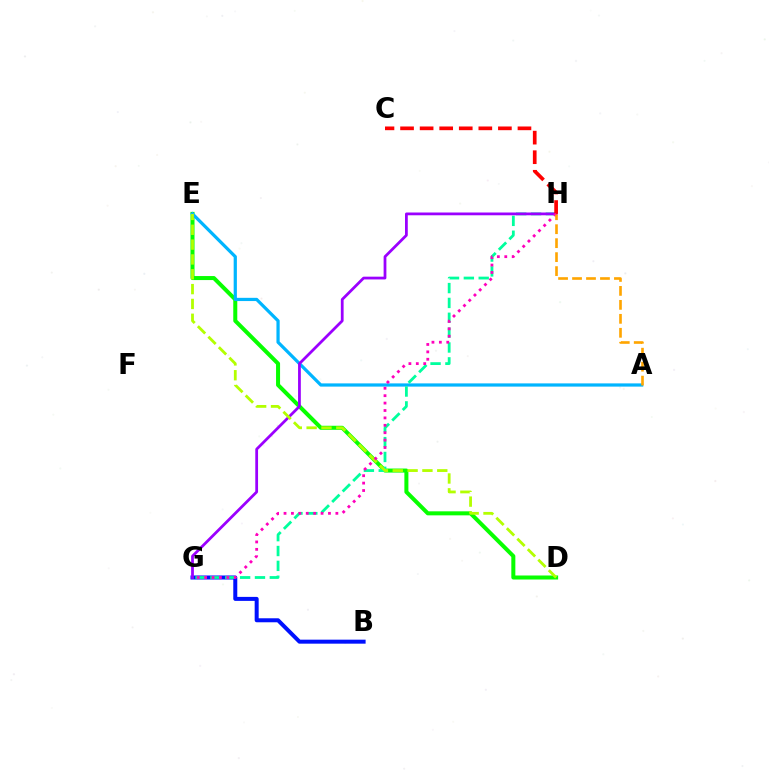{('D', 'E'): [{'color': '#08ff00', 'line_style': 'solid', 'thickness': 2.89}, {'color': '#b3ff00', 'line_style': 'dashed', 'thickness': 2.02}], ('B', 'G'): [{'color': '#0010ff', 'line_style': 'solid', 'thickness': 2.88}], ('A', 'E'): [{'color': '#00b5ff', 'line_style': 'solid', 'thickness': 2.32}], ('G', 'H'): [{'color': '#00ff9d', 'line_style': 'dashed', 'thickness': 2.02}, {'color': '#9b00ff', 'line_style': 'solid', 'thickness': 1.99}, {'color': '#ff00bd', 'line_style': 'dotted', 'thickness': 2.01}], ('C', 'H'): [{'color': '#ff0000', 'line_style': 'dashed', 'thickness': 2.66}], ('A', 'H'): [{'color': '#ffa500', 'line_style': 'dashed', 'thickness': 1.9}]}